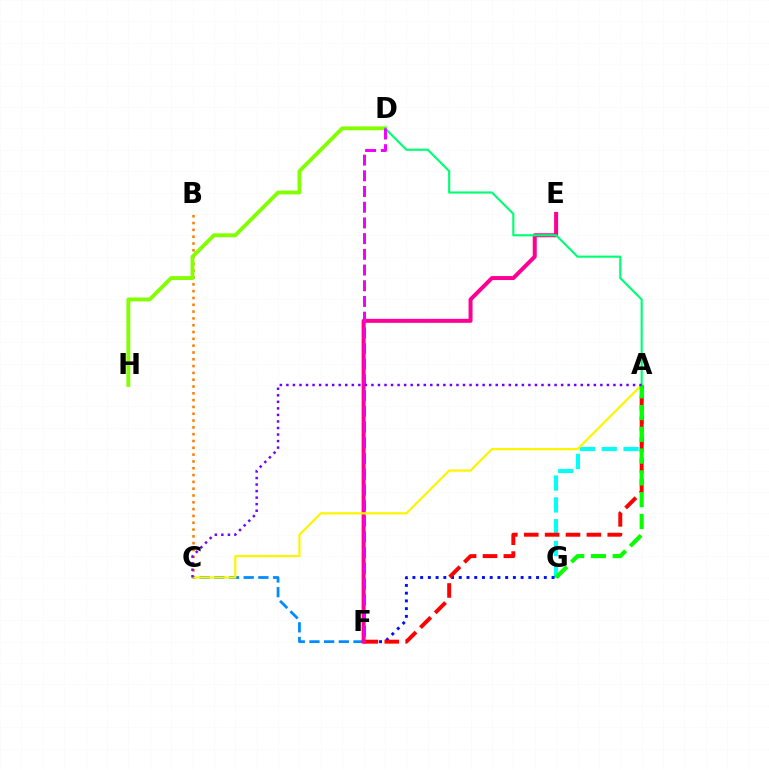{('B', 'C'): [{'color': '#ff7c00', 'line_style': 'dotted', 'thickness': 1.85}], ('A', 'G'): [{'color': '#00fff6', 'line_style': 'dashed', 'thickness': 2.97}, {'color': '#08ff00', 'line_style': 'dashed', 'thickness': 2.96}], ('C', 'F'): [{'color': '#008cff', 'line_style': 'dashed', 'thickness': 1.99}], ('F', 'G'): [{'color': '#0010ff', 'line_style': 'dotted', 'thickness': 2.1}], ('A', 'F'): [{'color': '#ff0000', 'line_style': 'dashed', 'thickness': 2.84}], ('D', 'H'): [{'color': '#84ff00', 'line_style': 'solid', 'thickness': 2.79}], ('E', 'F'): [{'color': '#ff0094', 'line_style': 'solid', 'thickness': 2.88}], ('A', 'C'): [{'color': '#fcf500', 'line_style': 'solid', 'thickness': 1.59}, {'color': '#7200ff', 'line_style': 'dotted', 'thickness': 1.78}], ('A', 'D'): [{'color': '#00ff74', 'line_style': 'solid', 'thickness': 1.55}], ('D', 'F'): [{'color': '#ee00ff', 'line_style': 'dashed', 'thickness': 2.13}]}